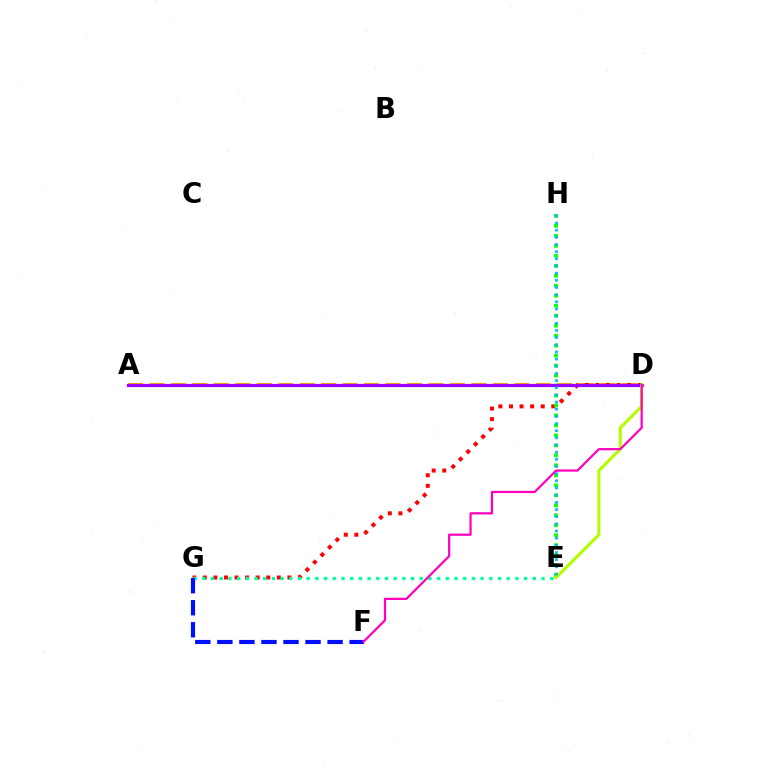{('A', 'D'): [{'color': '#ffa500', 'line_style': 'dashed', 'thickness': 2.92}, {'color': '#9b00ff', 'line_style': 'solid', 'thickness': 2.29}], ('D', 'G'): [{'color': '#ff0000', 'line_style': 'dotted', 'thickness': 2.88}], ('E', 'G'): [{'color': '#00ff9d', 'line_style': 'dotted', 'thickness': 2.36}], ('E', 'H'): [{'color': '#08ff00', 'line_style': 'dotted', 'thickness': 2.71}, {'color': '#00b5ff', 'line_style': 'dotted', 'thickness': 1.95}], ('D', 'E'): [{'color': '#b3ff00', 'line_style': 'solid', 'thickness': 2.22}], ('F', 'G'): [{'color': '#0010ff', 'line_style': 'dashed', 'thickness': 2.99}], ('D', 'F'): [{'color': '#ff00bd', 'line_style': 'solid', 'thickness': 1.6}]}